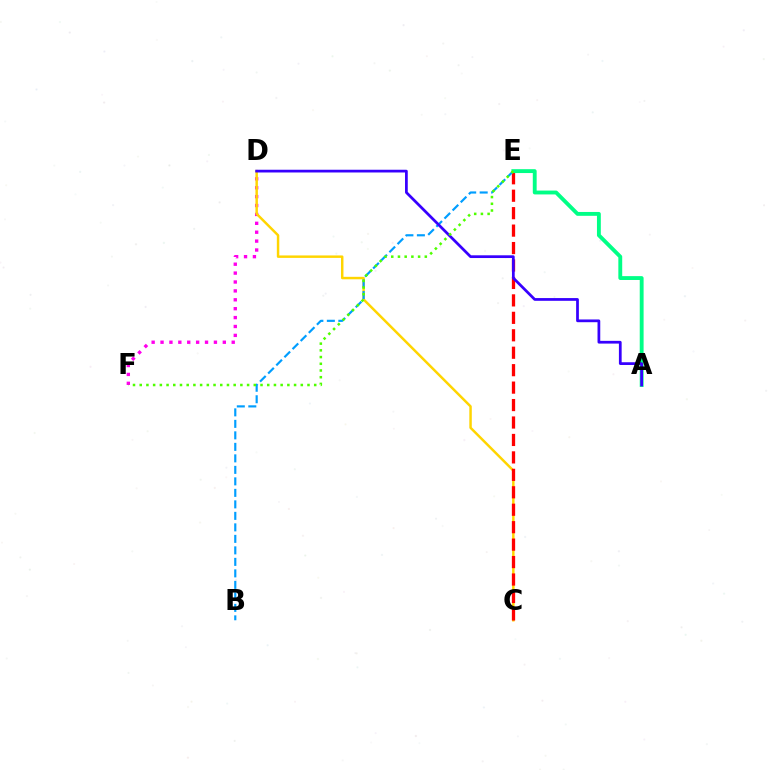{('D', 'F'): [{'color': '#ff00ed', 'line_style': 'dotted', 'thickness': 2.42}], ('C', 'D'): [{'color': '#ffd500', 'line_style': 'solid', 'thickness': 1.78}], ('C', 'E'): [{'color': '#ff0000', 'line_style': 'dashed', 'thickness': 2.37}], ('B', 'E'): [{'color': '#009eff', 'line_style': 'dashed', 'thickness': 1.56}], ('A', 'E'): [{'color': '#00ff86', 'line_style': 'solid', 'thickness': 2.78}], ('A', 'D'): [{'color': '#3700ff', 'line_style': 'solid', 'thickness': 1.97}], ('E', 'F'): [{'color': '#4fff00', 'line_style': 'dotted', 'thickness': 1.82}]}